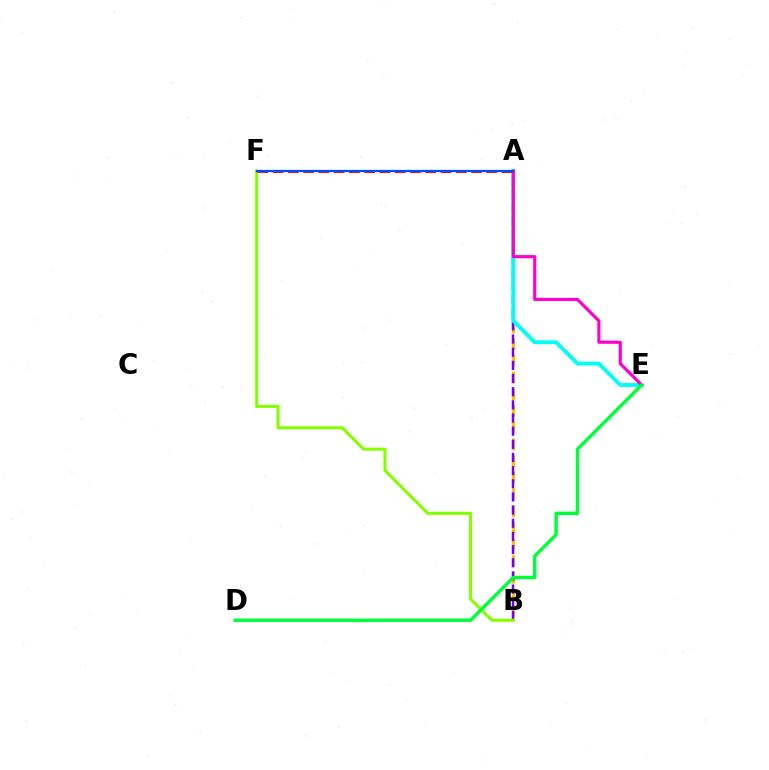{('A', 'B'): [{'color': '#ffbd00', 'line_style': 'dashed', 'thickness': 2.27}, {'color': '#7200ff', 'line_style': 'dashed', 'thickness': 1.79}], ('B', 'F'): [{'color': '#84ff00', 'line_style': 'solid', 'thickness': 2.21}], ('A', 'E'): [{'color': '#00fff6', 'line_style': 'solid', 'thickness': 2.8}, {'color': '#ff00cf', 'line_style': 'solid', 'thickness': 2.27}], ('A', 'F'): [{'color': '#ff0000', 'line_style': 'dashed', 'thickness': 2.07}, {'color': '#004bff', 'line_style': 'solid', 'thickness': 1.62}], ('D', 'E'): [{'color': '#00ff39', 'line_style': 'solid', 'thickness': 2.46}]}